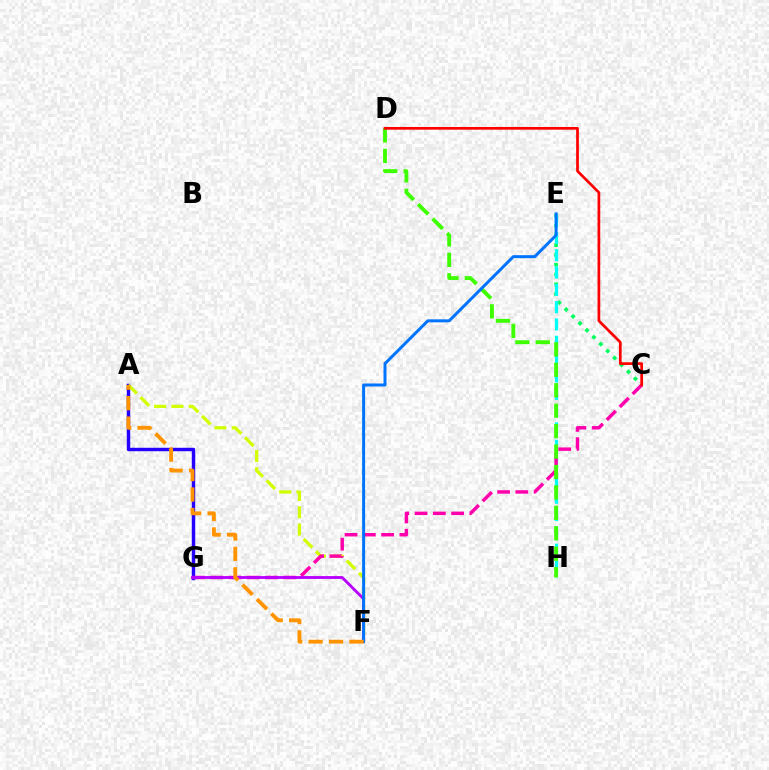{('A', 'G'): [{'color': '#2500ff', 'line_style': 'solid', 'thickness': 2.47}], ('C', 'E'): [{'color': '#00ff5c', 'line_style': 'dotted', 'thickness': 2.66}], ('E', 'H'): [{'color': '#00fff6', 'line_style': 'dashed', 'thickness': 2.35}], ('A', 'F'): [{'color': '#d1ff00', 'line_style': 'dashed', 'thickness': 2.35}, {'color': '#ff9400', 'line_style': 'dashed', 'thickness': 2.78}], ('C', 'G'): [{'color': '#ff00ac', 'line_style': 'dashed', 'thickness': 2.48}], ('D', 'H'): [{'color': '#3dff00', 'line_style': 'dashed', 'thickness': 2.78}], ('F', 'G'): [{'color': '#b900ff', 'line_style': 'solid', 'thickness': 2.05}], ('C', 'D'): [{'color': '#ff0000', 'line_style': 'solid', 'thickness': 1.95}], ('E', 'F'): [{'color': '#0074ff', 'line_style': 'solid', 'thickness': 2.15}]}